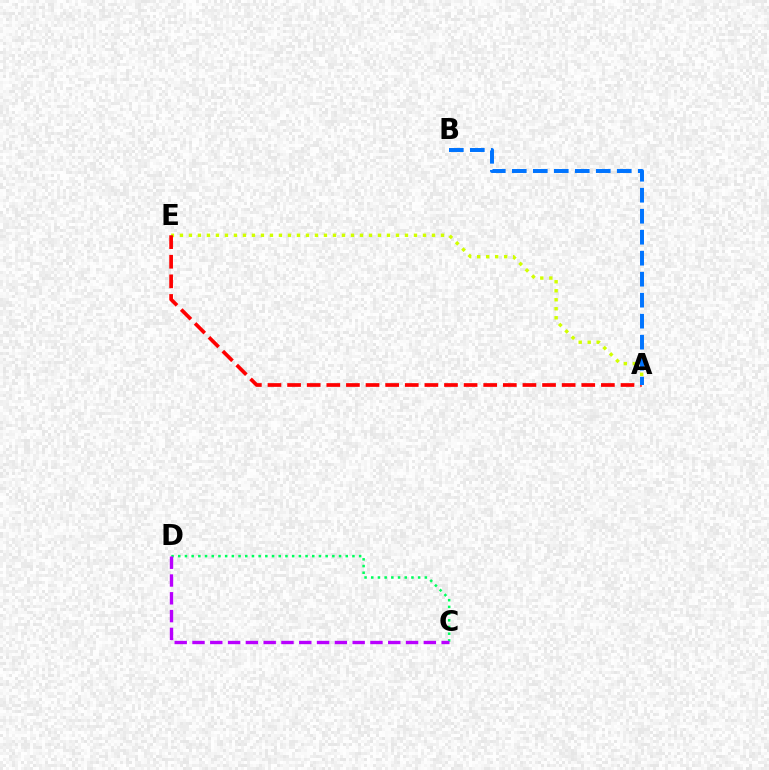{('C', 'D'): [{'color': '#00ff5c', 'line_style': 'dotted', 'thickness': 1.82}, {'color': '#b900ff', 'line_style': 'dashed', 'thickness': 2.42}], ('A', 'E'): [{'color': '#d1ff00', 'line_style': 'dotted', 'thickness': 2.45}, {'color': '#ff0000', 'line_style': 'dashed', 'thickness': 2.66}], ('A', 'B'): [{'color': '#0074ff', 'line_style': 'dashed', 'thickness': 2.85}]}